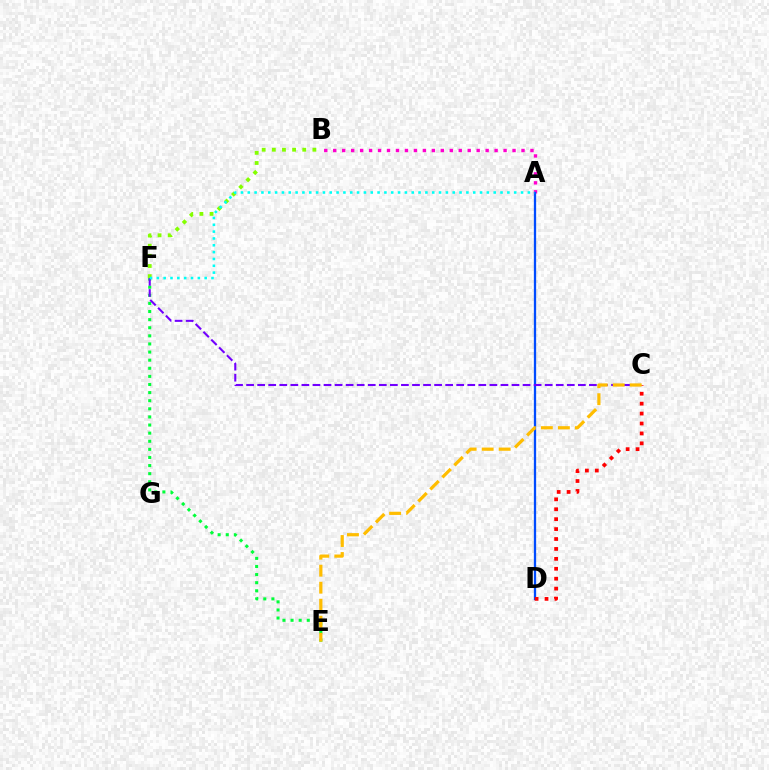{('B', 'F'): [{'color': '#84ff00', 'line_style': 'dotted', 'thickness': 2.75}], ('A', 'B'): [{'color': '#ff00cf', 'line_style': 'dotted', 'thickness': 2.44}], ('E', 'F'): [{'color': '#00ff39', 'line_style': 'dotted', 'thickness': 2.2}], ('A', 'D'): [{'color': '#004bff', 'line_style': 'solid', 'thickness': 1.65}], ('C', 'F'): [{'color': '#7200ff', 'line_style': 'dashed', 'thickness': 1.5}], ('C', 'D'): [{'color': '#ff0000', 'line_style': 'dotted', 'thickness': 2.7}], ('C', 'E'): [{'color': '#ffbd00', 'line_style': 'dashed', 'thickness': 2.31}], ('A', 'F'): [{'color': '#00fff6', 'line_style': 'dotted', 'thickness': 1.86}]}